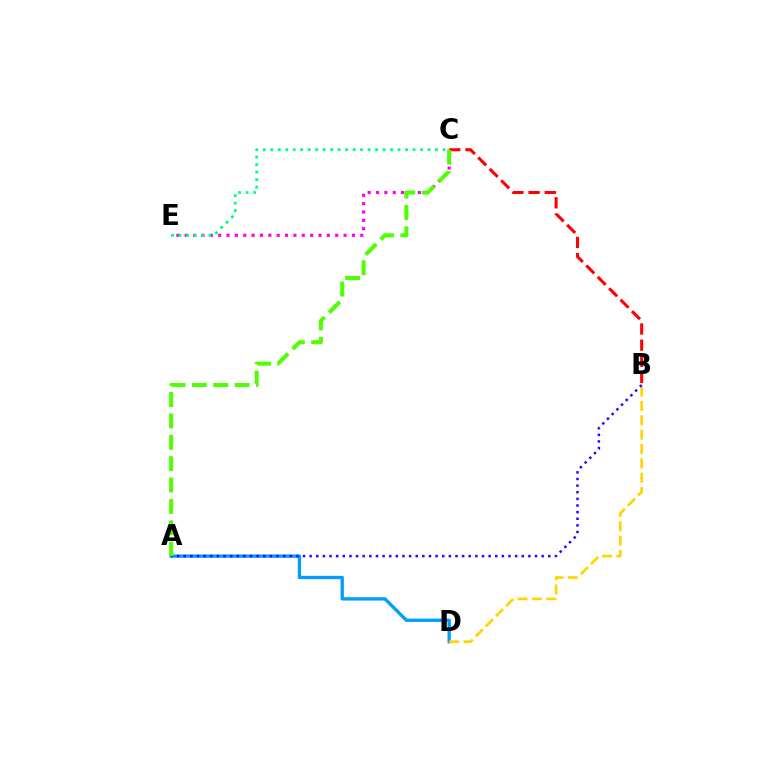{('C', 'E'): [{'color': '#ff00ed', 'line_style': 'dotted', 'thickness': 2.27}, {'color': '#00ff86', 'line_style': 'dotted', 'thickness': 2.03}], ('A', 'D'): [{'color': '#009eff', 'line_style': 'solid', 'thickness': 2.4}], ('B', 'D'): [{'color': '#ffd500', 'line_style': 'dashed', 'thickness': 1.95}], ('B', 'C'): [{'color': '#ff0000', 'line_style': 'dashed', 'thickness': 2.2}], ('A', 'B'): [{'color': '#3700ff', 'line_style': 'dotted', 'thickness': 1.8}], ('A', 'C'): [{'color': '#4fff00', 'line_style': 'dashed', 'thickness': 2.9}]}